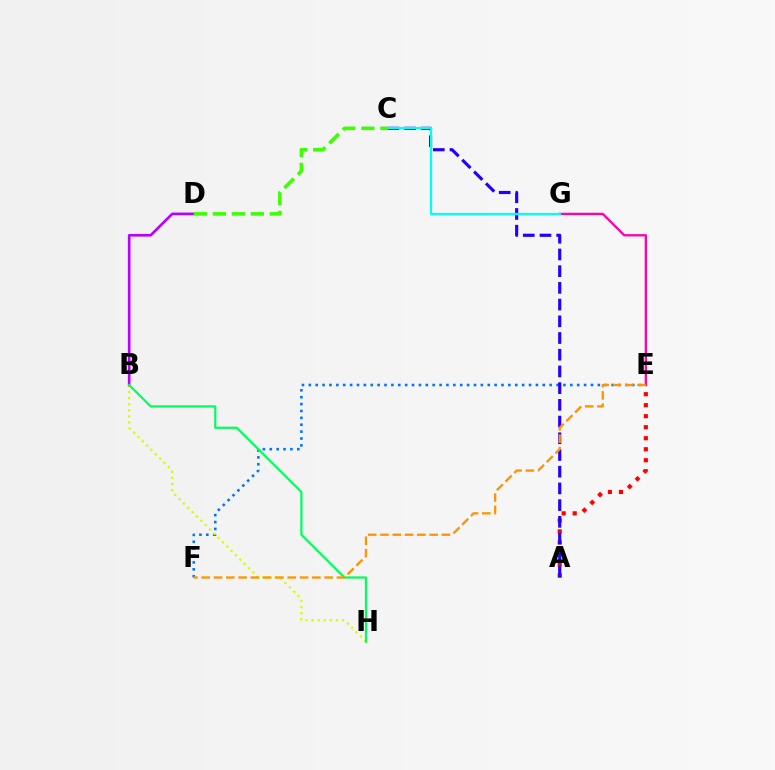{('E', 'F'): [{'color': '#0074ff', 'line_style': 'dotted', 'thickness': 1.87}, {'color': '#ff9400', 'line_style': 'dashed', 'thickness': 1.67}], ('E', 'G'): [{'color': '#ff00ac', 'line_style': 'solid', 'thickness': 1.65}], ('A', 'E'): [{'color': '#ff0000', 'line_style': 'dotted', 'thickness': 2.99}], ('B', 'H'): [{'color': '#d1ff00', 'line_style': 'dotted', 'thickness': 1.66}, {'color': '#00ff5c', 'line_style': 'solid', 'thickness': 1.58}], ('A', 'C'): [{'color': '#2500ff', 'line_style': 'dashed', 'thickness': 2.27}], ('B', 'D'): [{'color': '#b900ff', 'line_style': 'solid', 'thickness': 1.91}], ('C', 'G'): [{'color': '#00fff6', 'line_style': 'solid', 'thickness': 1.6}], ('C', 'D'): [{'color': '#3dff00', 'line_style': 'dashed', 'thickness': 2.58}]}